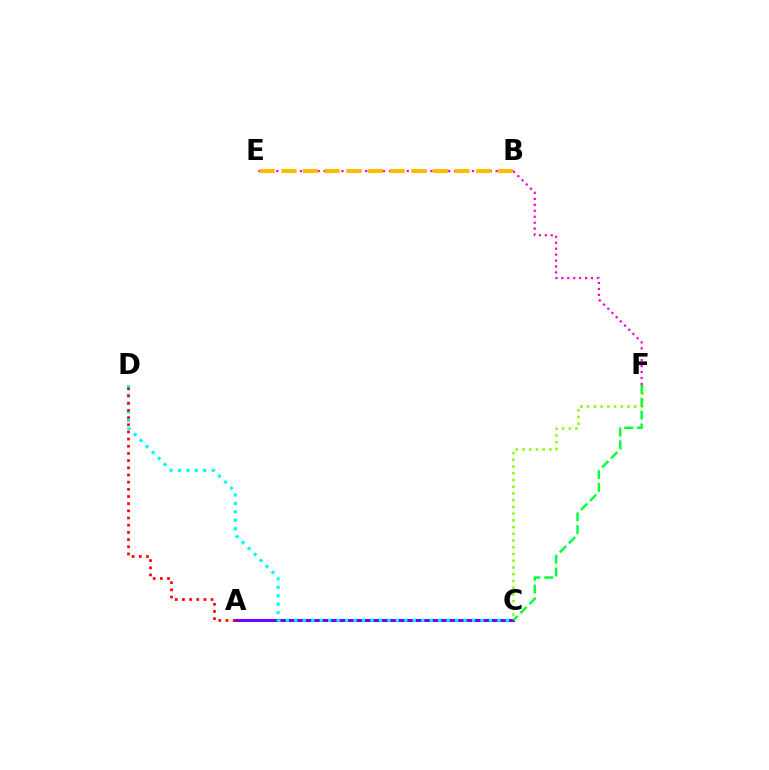{('E', 'F'): [{'color': '#ff00cf', 'line_style': 'dotted', 'thickness': 1.61}], ('B', 'E'): [{'color': '#ffbd00', 'line_style': 'dashed', 'thickness': 2.94}], ('C', 'F'): [{'color': '#84ff00', 'line_style': 'dotted', 'thickness': 1.83}, {'color': '#00ff39', 'line_style': 'dashed', 'thickness': 1.74}], ('A', 'C'): [{'color': '#004bff', 'line_style': 'solid', 'thickness': 1.92}, {'color': '#7200ff', 'line_style': 'solid', 'thickness': 2.13}], ('C', 'D'): [{'color': '#00fff6', 'line_style': 'dotted', 'thickness': 2.3}], ('A', 'D'): [{'color': '#ff0000', 'line_style': 'dotted', 'thickness': 1.95}]}